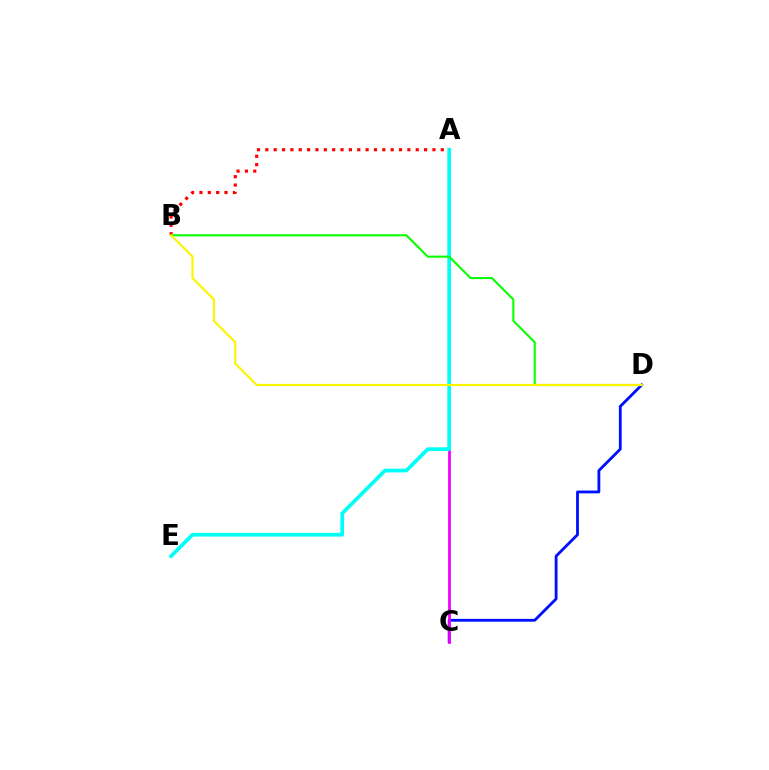{('C', 'D'): [{'color': '#0010ff', 'line_style': 'solid', 'thickness': 2.03}], ('A', 'C'): [{'color': '#ee00ff', 'line_style': 'solid', 'thickness': 1.98}], ('A', 'E'): [{'color': '#00fff6', 'line_style': 'solid', 'thickness': 2.68}], ('A', 'B'): [{'color': '#ff0000', 'line_style': 'dotted', 'thickness': 2.27}], ('B', 'D'): [{'color': '#08ff00', 'line_style': 'solid', 'thickness': 1.5}, {'color': '#fcf500', 'line_style': 'solid', 'thickness': 1.57}]}